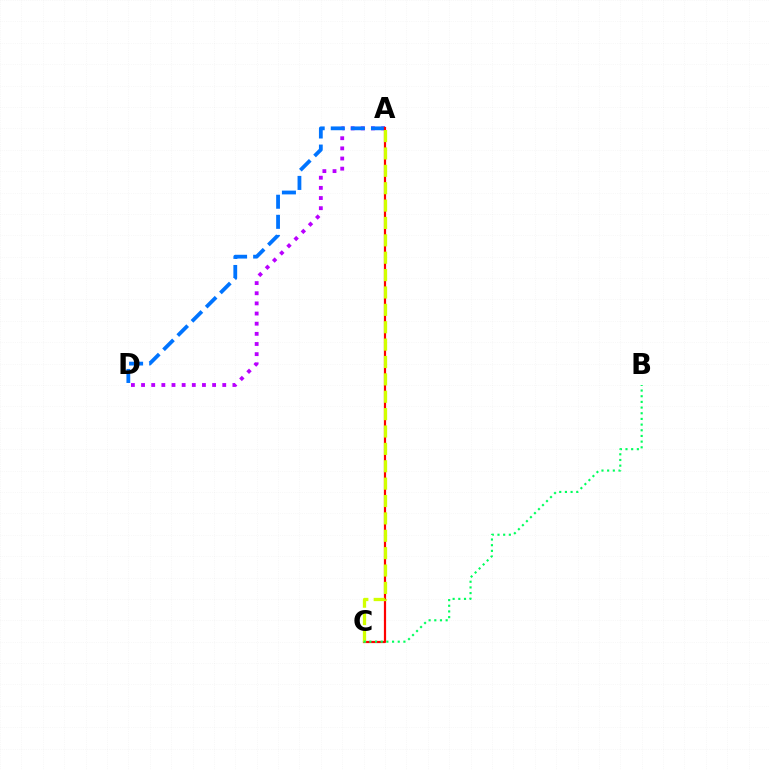{('A', 'D'): [{'color': '#b900ff', 'line_style': 'dotted', 'thickness': 2.76}, {'color': '#0074ff', 'line_style': 'dashed', 'thickness': 2.73}], ('A', 'C'): [{'color': '#ff0000', 'line_style': 'solid', 'thickness': 1.59}, {'color': '#d1ff00', 'line_style': 'dashed', 'thickness': 2.36}], ('B', 'C'): [{'color': '#00ff5c', 'line_style': 'dotted', 'thickness': 1.54}]}